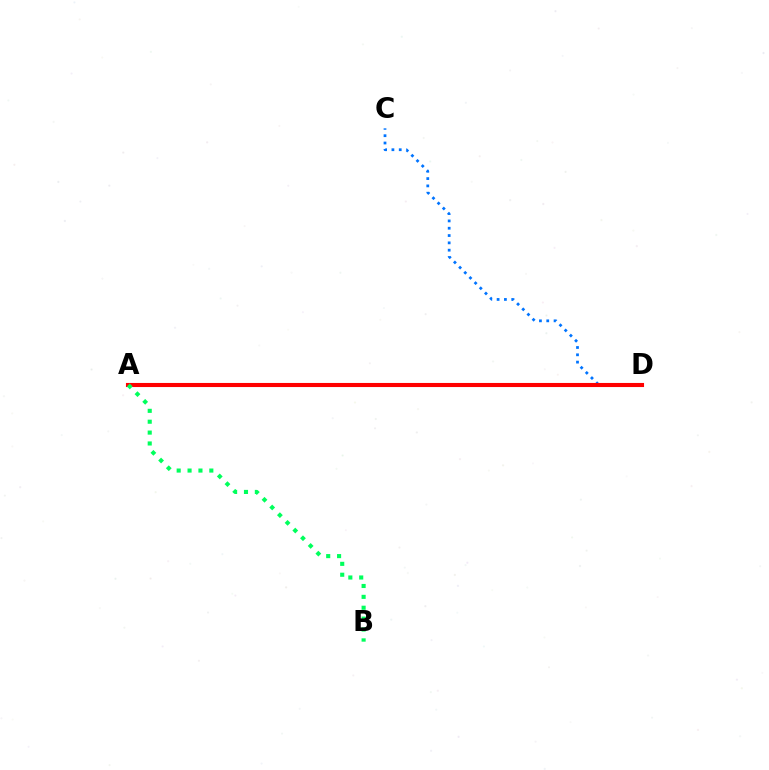{('A', 'D'): [{'color': '#b900ff', 'line_style': 'dotted', 'thickness': 1.98}, {'color': '#d1ff00', 'line_style': 'dotted', 'thickness': 1.67}, {'color': '#ff0000', 'line_style': 'solid', 'thickness': 2.95}], ('C', 'D'): [{'color': '#0074ff', 'line_style': 'dotted', 'thickness': 1.99}], ('A', 'B'): [{'color': '#00ff5c', 'line_style': 'dotted', 'thickness': 2.96}]}